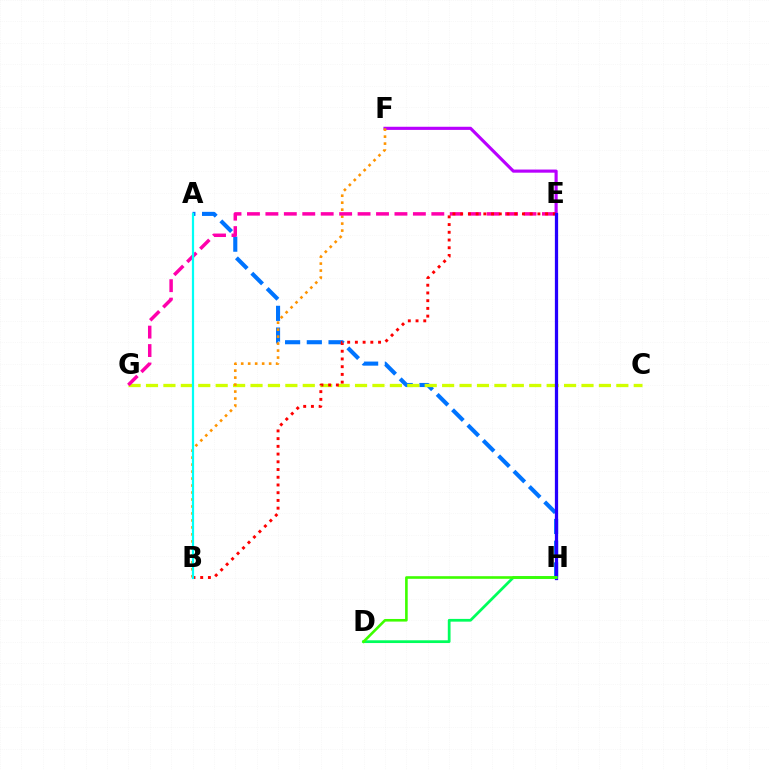{('E', 'F'): [{'color': '#b900ff', 'line_style': 'solid', 'thickness': 2.26}], ('A', 'H'): [{'color': '#0074ff', 'line_style': 'dashed', 'thickness': 2.95}], ('C', 'G'): [{'color': '#d1ff00', 'line_style': 'dashed', 'thickness': 2.37}], ('B', 'F'): [{'color': '#ff9400', 'line_style': 'dotted', 'thickness': 1.9}], ('E', 'G'): [{'color': '#ff00ac', 'line_style': 'dashed', 'thickness': 2.5}], ('B', 'E'): [{'color': '#ff0000', 'line_style': 'dotted', 'thickness': 2.1}], ('E', 'H'): [{'color': '#2500ff', 'line_style': 'solid', 'thickness': 2.34}], ('D', 'H'): [{'color': '#00ff5c', 'line_style': 'solid', 'thickness': 1.98}, {'color': '#3dff00', 'line_style': 'solid', 'thickness': 1.88}], ('A', 'B'): [{'color': '#00fff6', 'line_style': 'solid', 'thickness': 1.59}]}